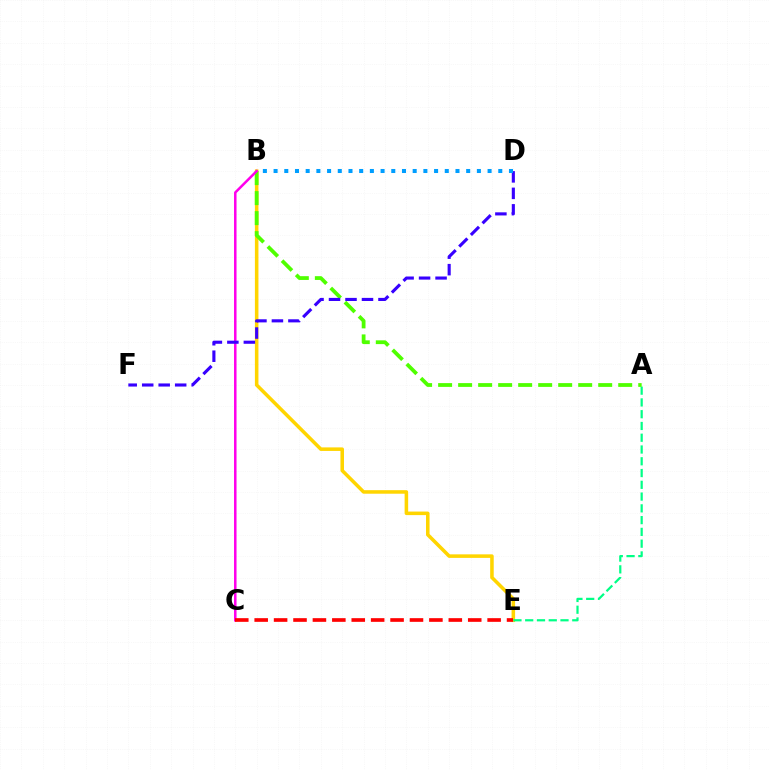{('B', 'E'): [{'color': '#ffd500', 'line_style': 'solid', 'thickness': 2.55}], ('A', 'E'): [{'color': '#00ff86', 'line_style': 'dashed', 'thickness': 1.6}], ('A', 'B'): [{'color': '#4fff00', 'line_style': 'dashed', 'thickness': 2.72}], ('B', 'C'): [{'color': '#ff00ed', 'line_style': 'solid', 'thickness': 1.81}], ('D', 'F'): [{'color': '#3700ff', 'line_style': 'dashed', 'thickness': 2.24}], ('C', 'E'): [{'color': '#ff0000', 'line_style': 'dashed', 'thickness': 2.64}], ('B', 'D'): [{'color': '#009eff', 'line_style': 'dotted', 'thickness': 2.91}]}